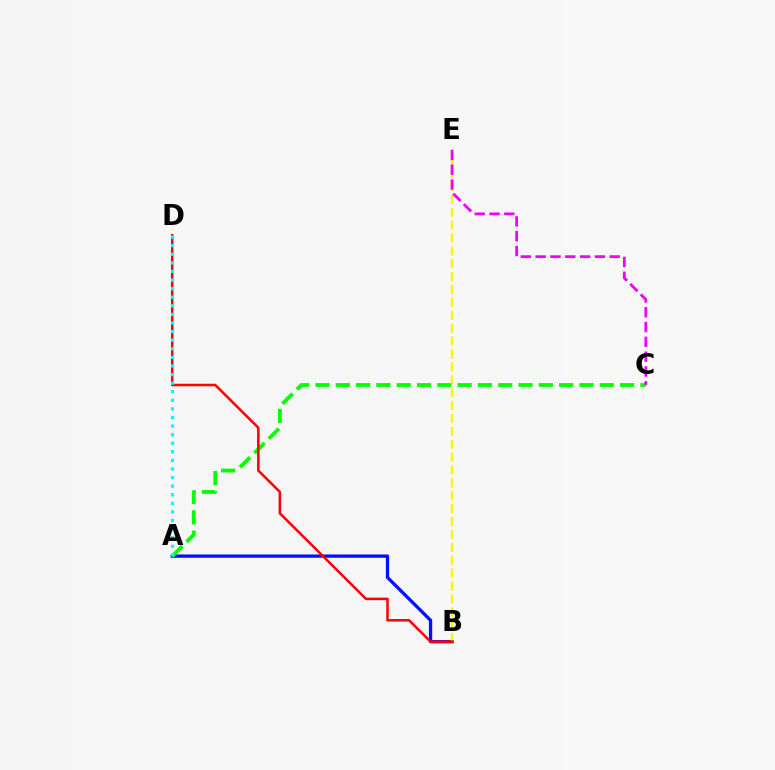{('A', 'B'): [{'color': '#0010ff', 'line_style': 'solid', 'thickness': 2.36}], ('B', 'E'): [{'color': '#fcf500', 'line_style': 'dashed', 'thickness': 1.75}], ('A', 'C'): [{'color': '#08ff00', 'line_style': 'dashed', 'thickness': 2.76}], ('C', 'E'): [{'color': '#ee00ff', 'line_style': 'dashed', 'thickness': 2.01}], ('B', 'D'): [{'color': '#ff0000', 'line_style': 'solid', 'thickness': 1.81}], ('A', 'D'): [{'color': '#00fff6', 'line_style': 'dotted', 'thickness': 2.33}]}